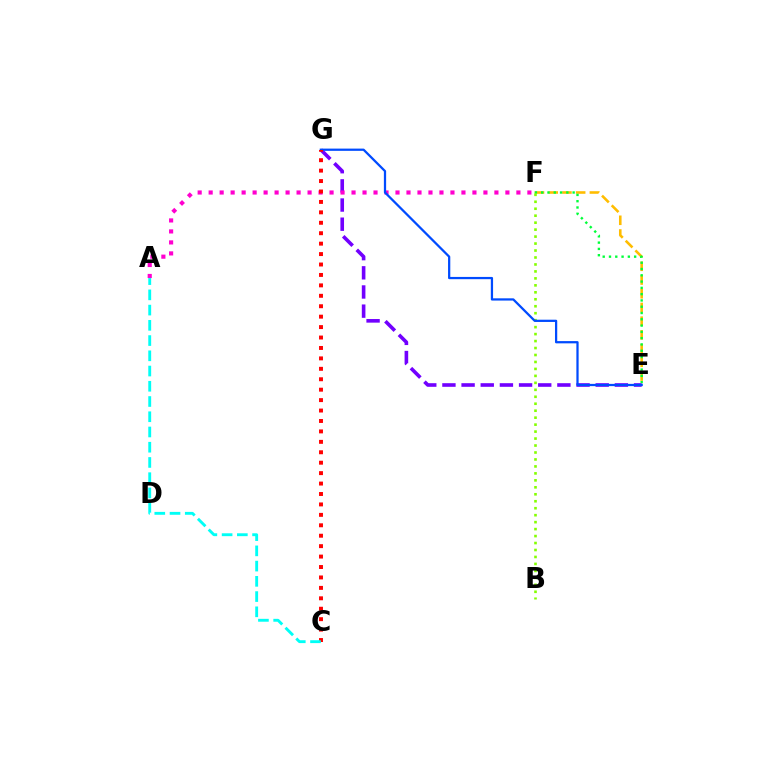{('E', 'F'): [{'color': '#ffbd00', 'line_style': 'dashed', 'thickness': 1.86}, {'color': '#00ff39', 'line_style': 'dotted', 'thickness': 1.71}], ('B', 'F'): [{'color': '#84ff00', 'line_style': 'dotted', 'thickness': 1.89}], ('E', 'G'): [{'color': '#7200ff', 'line_style': 'dashed', 'thickness': 2.6}, {'color': '#004bff', 'line_style': 'solid', 'thickness': 1.62}], ('A', 'F'): [{'color': '#ff00cf', 'line_style': 'dotted', 'thickness': 2.99}], ('C', 'G'): [{'color': '#ff0000', 'line_style': 'dotted', 'thickness': 2.83}], ('A', 'C'): [{'color': '#00fff6', 'line_style': 'dashed', 'thickness': 2.07}]}